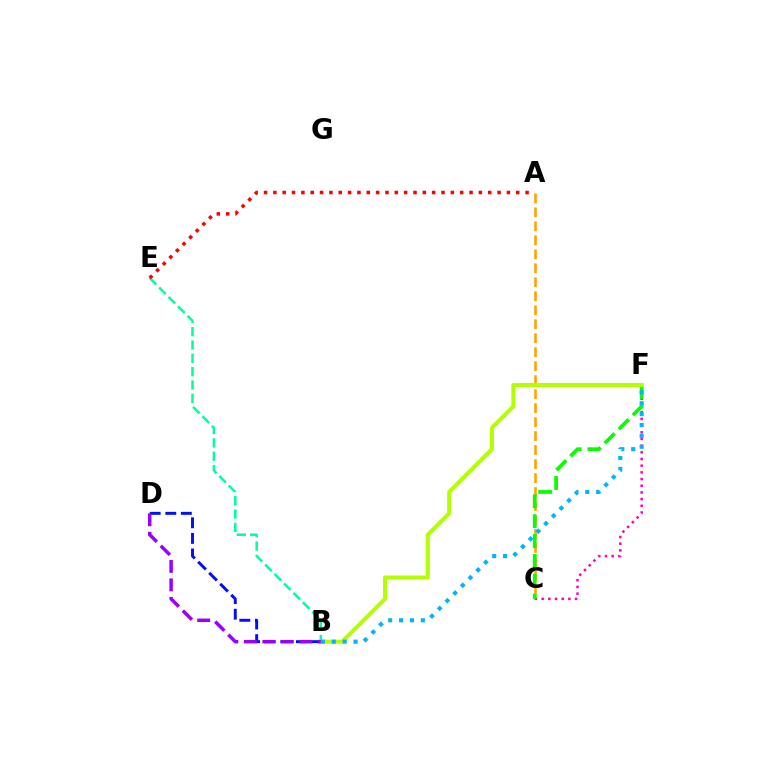{('B', 'D'): [{'color': '#0010ff', 'line_style': 'dashed', 'thickness': 2.12}, {'color': '#9b00ff', 'line_style': 'dashed', 'thickness': 2.51}], ('A', 'C'): [{'color': '#ffa500', 'line_style': 'dashed', 'thickness': 1.9}], ('C', 'F'): [{'color': '#ff00bd', 'line_style': 'dotted', 'thickness': 1.82}, {'color': '#08ff00', 'line_style': 'dashed', 'thickness': 2.7}], ('B', 'E'): [{'color': '#00ff9d', 'line_style': 'dashed', 'thickness': 1.81}], ('B', 'F'): [{'color': '#b3ff00', 'line_style': 'solid', 'thickness': 2.89}, {'color': '#00b5ff', 'line_style': 'dotted', 'thickness': 2.96}], ('A', 'E'): [{'color': '#ff0000', 'line_style': 'dotted', 'thickness': 2.54}]}